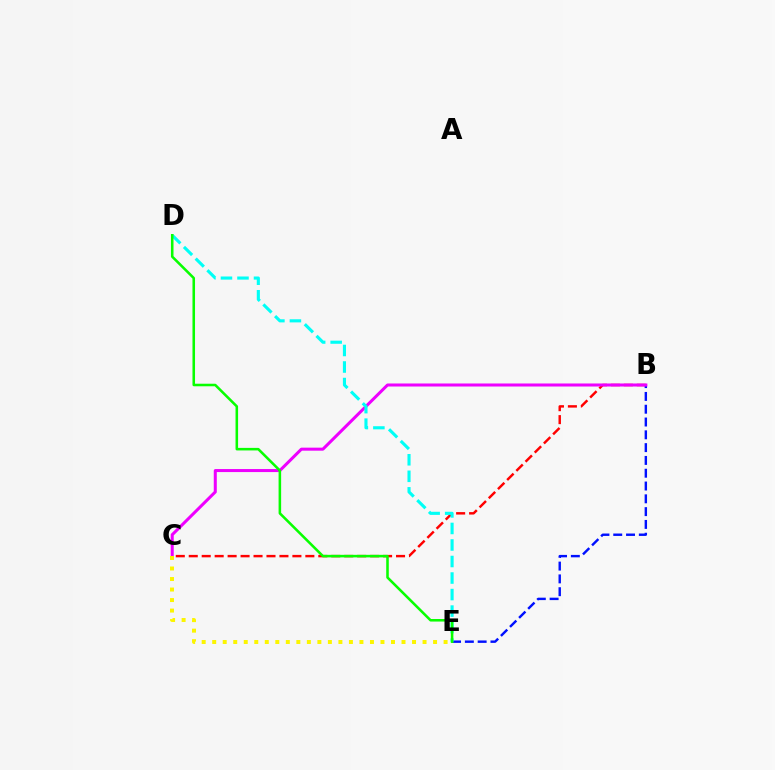{('B', 'C'): [{'color': '#ff0000', 'line_style': 'dashed', 'thickness': 1.76}, {'color': '#ee00ff', 'line_style': 'solid', 'thickness': 2.18}], ('B', 'E'): [{'color': '#0010ff', 'line_style': 'dashed', 'thickness': 1.74}], ('C', 'E'): [{'color': '#fcf500', 'line_style': 'dotted', 'thickness': 2.86}], ('D', 'E'): [{'color': '#00fff6', 'line_style': 'dashed', 'thickness': 2.25}, {'color': '#08ff00', 'line_style': 'solid', 'thickness': 1.84}]}